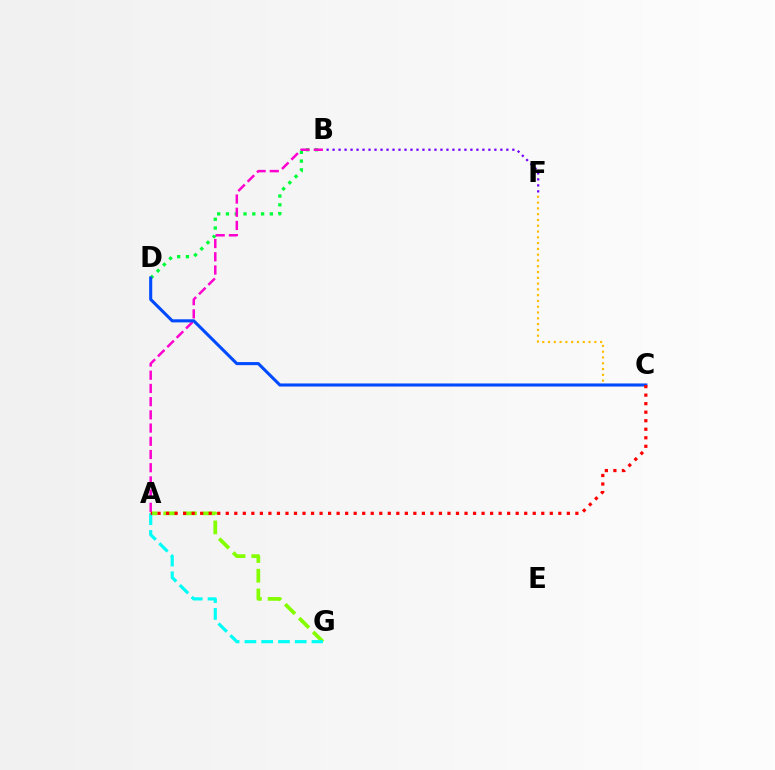{('B', 'D'): [{'color': '#00ff39', 'line_style': 'dotted', 'thickness': 2.39}], ('B', 'F'): [{'color': '#7200ff', 'line_style': 'dotted', 'thickness': 1.63}], ('A', 'G'): [{'color': '#84ff00', 'line_style': 'dashed', 'thickness': 2.68}, {'color': '#00fff6', 'line_style': 'dashed', 'thickness': 2.28}], ('A', 'B'): [{'color': '#ff00cf', 'line_style': 'dashed', 'thickness': 1.79}], ('C', 'F'): [{'color': '#ffbd00', 'line_style': 'dotted', 'thickness': 1.57}], ('C', 'D'): [{'color': '#004bff', 'line_style': 'solid', 'thickness': 2.22}], ('A', 'C'): [{'color': '#ff0000', 'line_style': 'dotted', 'thickness': 2.32}]}